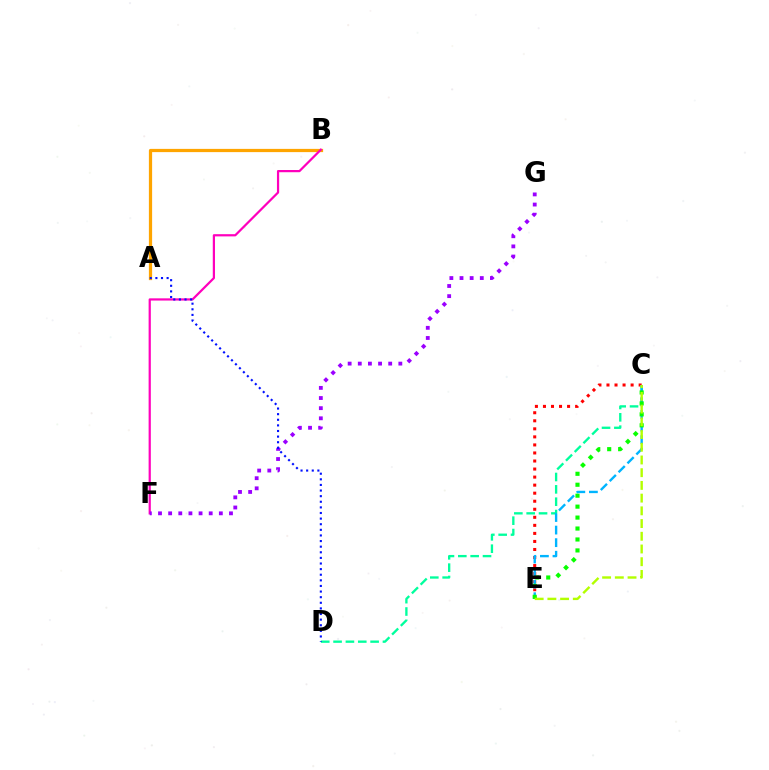{('C', 'E'): [{'color': '#ff0000', 'line_style': 'dotted', 'thickness': 2.19}, {'color': '#00b5ff', 'line_style': 'dashed', 'thickness': 1.71}, {'color': '#08ff00', 'line_style': 'dotted', 'thickness': 2.97}, {'color': '#b3ff00', 'line_style': 'dashed', 'thickness': 1.73}], ('C', 'D'): [{'color': '#00ff9d', 'line_style': 'dashed', 'thickness': 1.68}], ('A', 'B'): [{'color': '#ffa500', 'line_style': 'solid', 'thickness': 2.33}], ('B', 'F'): [{'color': '#ff00bd', 'line_style': 'solid', 'thickness': 1.6}], ('F', 'G'): [{'color': '#9b00ff', 'line_style': 'dotted', 'thickness': 2.75}], ('A', 'D'): [{'color': '#0010ff', 'line_style': 'dotted', 'thickness': 1.52}]}